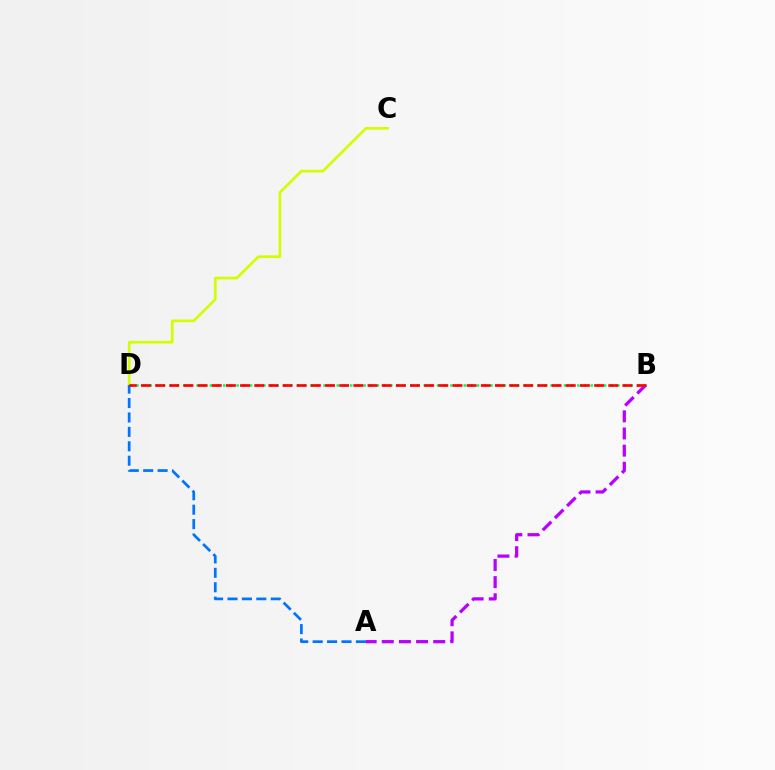{('A', 'B'): [{'color': '#b900ff', 'line_style': 'dashed', 'thickness': 2.33}], ('C', 'D'): [{'color': '#d1ff00', 'line_style': 'solid', 'thickness': 1.93}], ('B', 'D'): [{'color': '#00ff5c', 'line_style': 'dotted', 'thickness': 1.82}, {'color': '#ff0000', 'line_style': 'dashed', 'thickness': 1.92}], ('A', 'D'): [{'color': '#0074ff', 'line_style': 'dashed', 'thickness': 1.96}]}